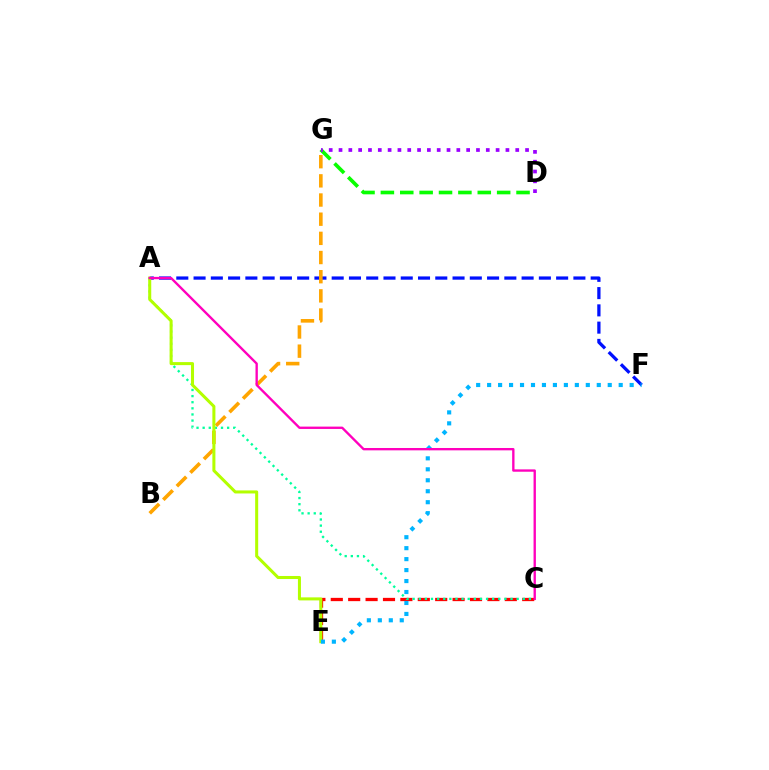{('D', 'G'): [{'color': '#08ff00', 'line_style': 'dashed', 'thickness': 2.63}, {'color': '#9b00ff', 'line_style': 'dotted', 'thickness': 2.67}], ('C', 'E'): [{'color': '#ff0000', 'line_style': 'dashed', 'thickness': 2.36}], ('A', 'C'): [{'color': '#00ff9d', 'line_style': 'dotted', 'thickness': 1.66}, {'color': '#ff00bd', 'line_style': 'solid', 'thickness': 1.69}], ('A', 'F'): [{'color': '#0010ff', 'line_style': 'dashed', 'thickness': 2.35}], ('B', 'G'): [{'color': '#ffa500', 'line_style': 'dashed', 'thickness': 2.6}], ('A', 'E'): [{'color': '#b3ff00', 'line_style': 'solid', 'thickness': 2.19}], ('E', 'F'): [{'color': '#00b5ff', 'line_style': 'dotted', 'thickness': 2.98}]}